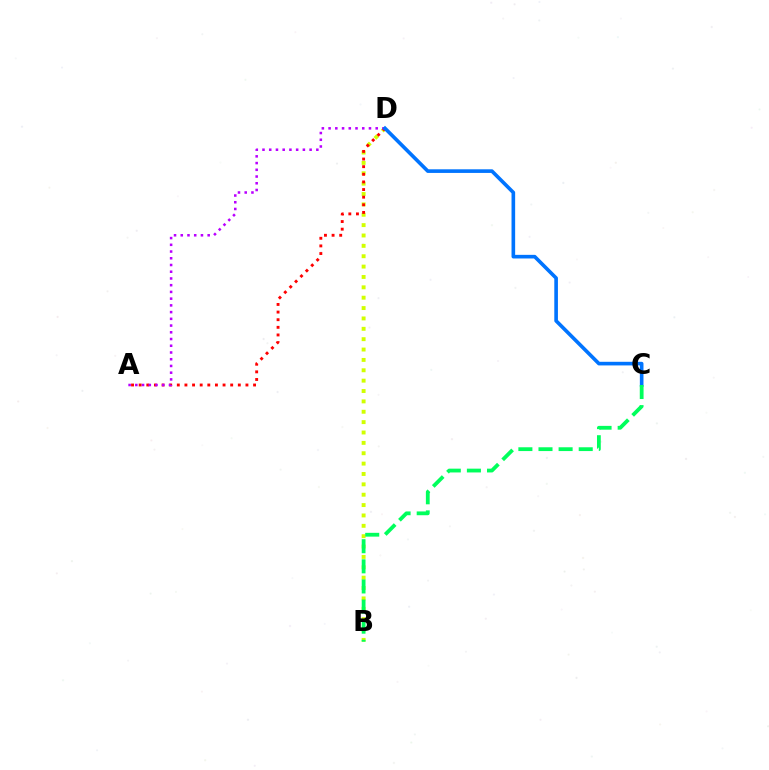{('B', 'D'): [{'color': '#d1ff00', 'line_style': 'dotted', 'thickness': 2.82}], ('A', 'D'): [{'color': '#ff0000', 'line_style': 'dotted', 'thickness': 2.07}, {'color': '#b900ff', 'line_style': 'dotted', 'thickness': 1.83}], ('C', 'D'): [{'color': '#0074ff', 'line_style': 'solid', 'thickness': 2.61}], ('B', 'C'): [{'color': '#00ff5c', 'line_style': 'dashed', 'thickness': 2.73}]}